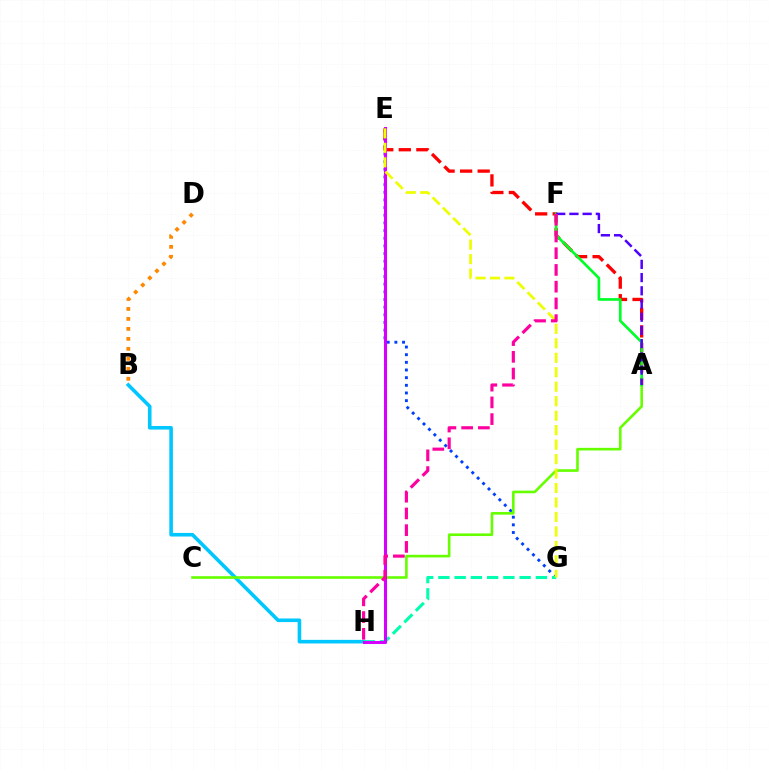{('E', 'G'): [{'color': '#003fff', 'line_style': 'dotted', 'thickness': 2.08}, {'color': '#eeff00', 'line_style': 'dashed', 'thickness': 1.97}], ('B', 'D'): [{'color': '#ff8800', 'line_style': 'dotted', 'thickness': 2.71}], ('A', 'E'): [{'color': '#ff0000', 'line_style': 'dashed', 'thickness': 2.38}], ('B', 'H'): [{'color': '#00c7ff', 'line_style': 'solid', 'thickness': 2.59}], ('G', 'H'): [{'color': '#00ffaf', 'line_style': 'dashed', 'thickness': 2.21}], ('A', 'C'): [{'color': '#66ff00', 'line_style': 'solid', 'thickness': 1.89}], ('E', 'H'): [{'color': '#d600ff', 'line_style': 'solid', 'thickness': 2.21}], ('A', 'F'): [{'color': '#00ff27', 'line_style': 'solid', 'thickness': 1.92}, {'color': '#4f00ff', 'line_style': 'dashed', 'thickness': 1.79}], ('F', 'H'): [{'color': '#ff00a0', 'line_style': 'dashed', 'thickness': 2.27}]}